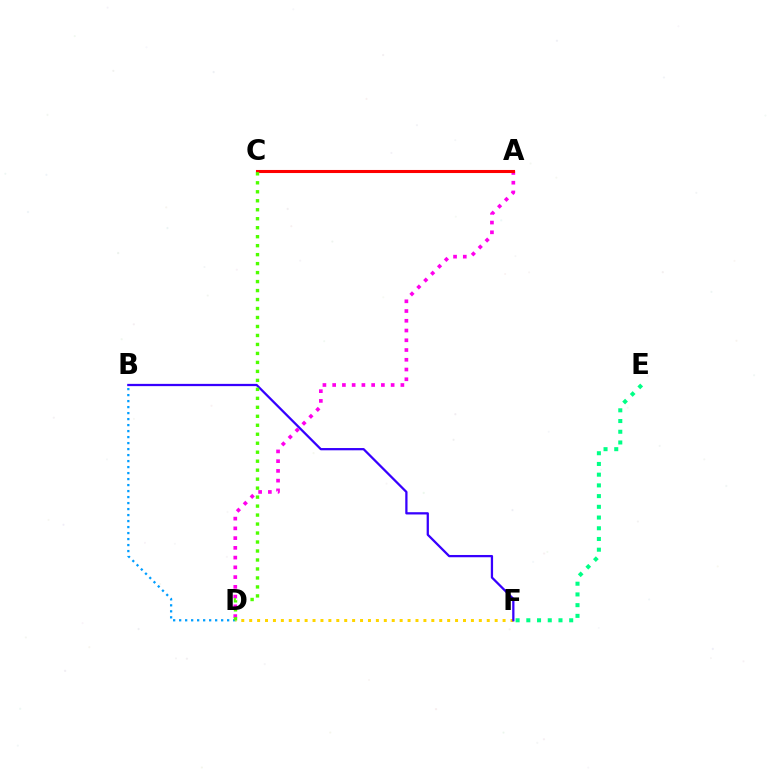{('A', 'D'): [{'color': '#ff00ed', 'line_style': 'dotted', 'thickness': 2.65}], ('D', 'F'): [{'color': '#ffd500', 'line_style': 'dotted', 'thickness': 2.15}], ('B', 'F'): [{'color': '#3700ff', 'line_style': 'solid', 'thickness': 1.63}], ('A', 'C'): [{'color': '#ff0000', 'line_style': 'solid', 'thickness': 2.21}], ('E', 'F'): [{'color': '#00ff86', 'line_style': 'dotted', 'thickness': 2.91}], ('B', 'D'): [{'color': '#009eff', 'line_style': 'dotted', 'thickness': 1.63}], ('C', 'D'): [{'color': '#4fff00', 'line_style': 'dotted', 'thickness': 2.44}]}